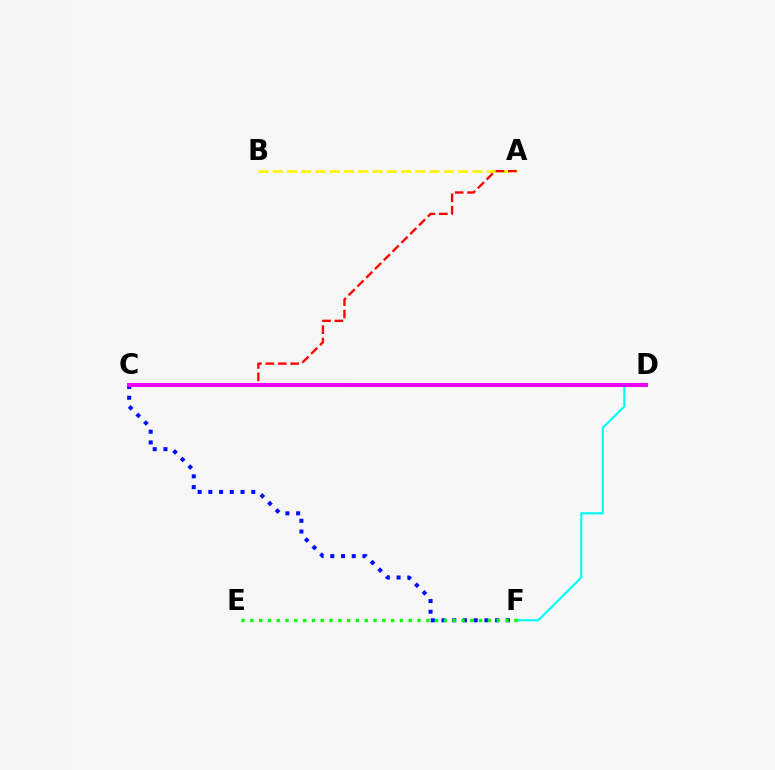{('A', 'B'): [{'color': '#fcf500', 'line_style': 'dashed', 'thickness': 1.94}], ('A', 'C'): [{'color': '#ff0000', 'line_style': 'dashed', 'thickness': 1.68}], ('D', 'F'): [{'color': '#00fff6', 'line_style': 'solid', 'thickness': 1.55}], ('C', 'F'): [{'color': '#0010ff', 'line_style': 'dotted', 'thickness': 2.92}], ('C', 'D'): [{'color': '#ee00ff', 'line_style': 'solid', 'thickness': 2.92}], ('E', 'F'): [{'color': '#08ff00', 'line_style': 'dotted', 'thickness': 2.39}]}